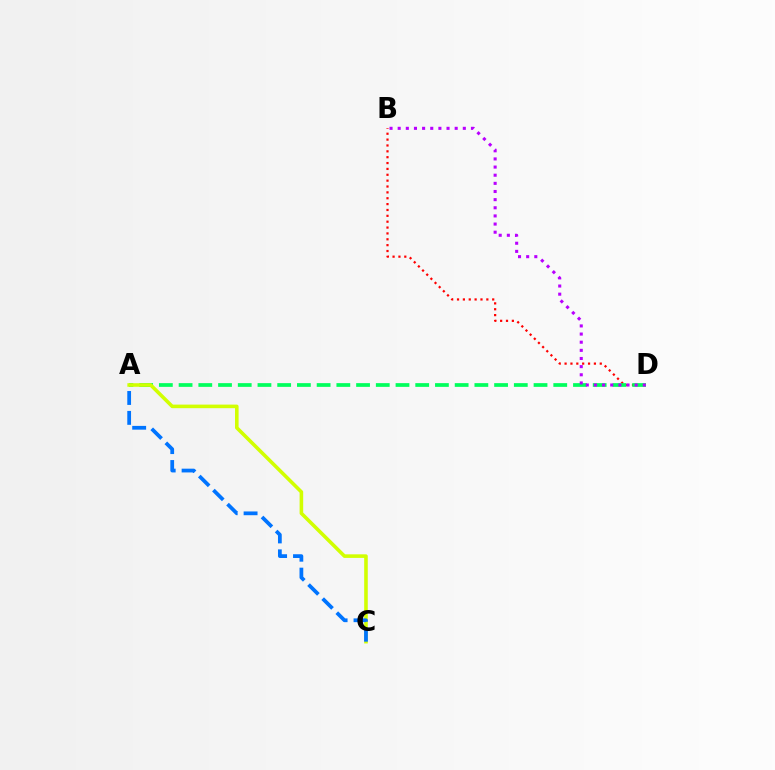{('B', 'D'): [{'color': '#ff0000', 'line_style': 'dotted', 'thickness': 1.59}, {'color': '#b900ff', 'line_style': 'dotted', 'thickness': 2.21}], ('A', 'D'): [{'color': '#00ff5c', 'line_style': 'dashed', 'thickness': 2.68}], ('A', 'C'): [{'color': '#d1ff00', 'line_style': 'solid', 'thickness': 2.58}, {'color': '#0074ff', 'line_style': 'dashed', 'thickness': 2.7}]}